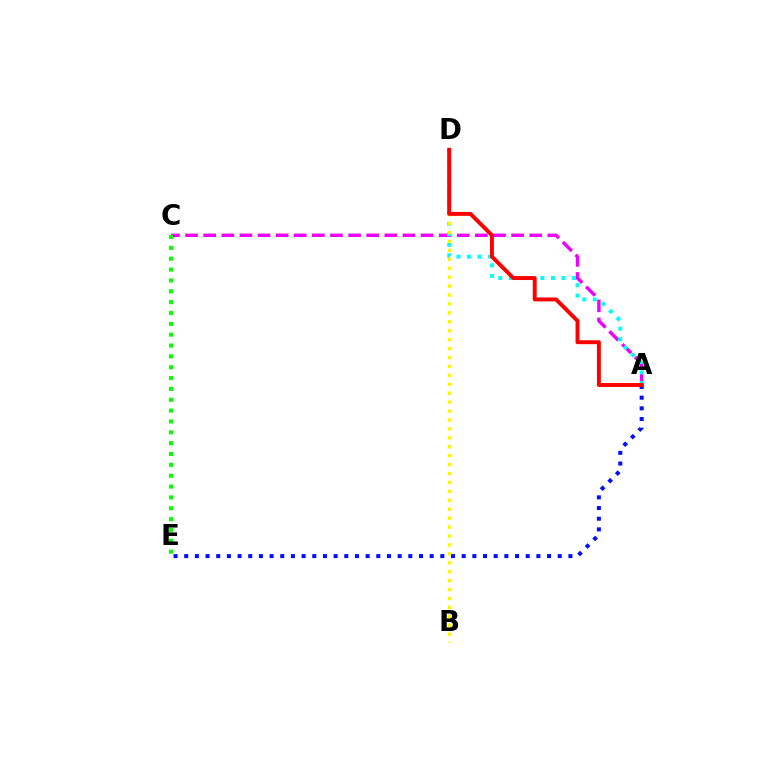{('A', 'C'): [{'color': '#ee00ff', 'line_style': 'dashed', 'thickness': 2.46}], ('C', 'E'): [{'color': '#08ff00', 'line_style': 'dotted', 'thickness': 2.95}], ('A', 'D'): [{'color': '#00fff6', 'line_style': 'dotted', 'thickness': 2.86}, {'color': '#ff0000', 'line_style': 'solid', 'thickness': 2.82}], ('A', 'E'): [{'color': '#0010ff', 'line_style': 'dotted', 'thickness': 2.9}], ('B', 'D'): [{'color': '#fcf500', 'line_style': 'dotted', 'thickness': 2.43}]}